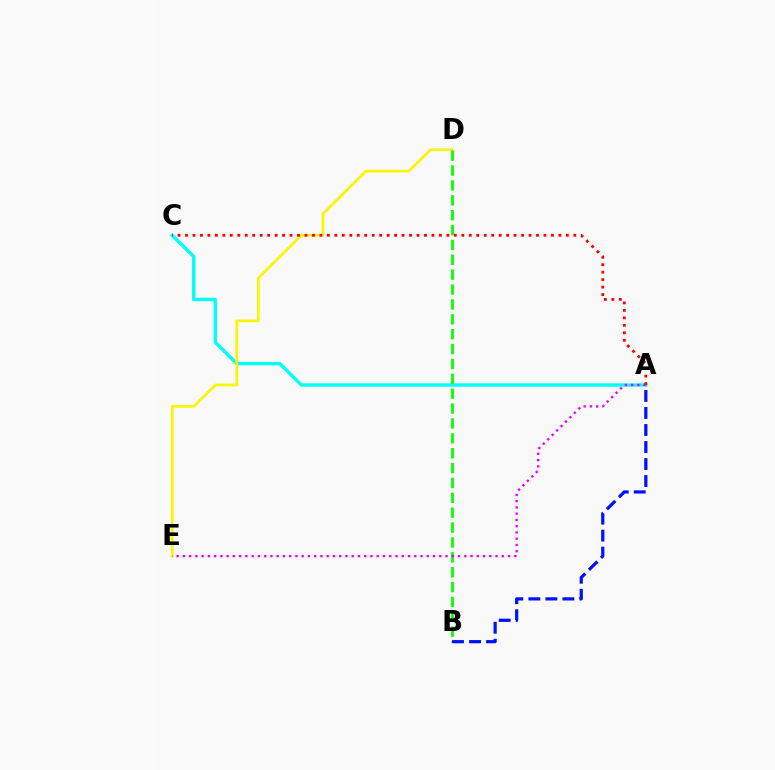{('A', 'C'): [{'color': '#00fff6', 'line_style': 'solid', 'thickness': 2.42}, {'color': '#ff0000', 'line_style': 'dotted', 'thickness': 2.03}], ('D', 'E'): [{'color': '#fcf500', 'line_style': 'solid', 'thickness': 1.93}], ('B', 'D'): [{'color': '#08ff00', 'line_style': 'dashed', 'thickness': 2.02}], ('A', 'E'): [{'color': '#ee00ff', 'line_style': 'dotted', 'thickness': 1.7}], ('A', 'B'): [{'color': '#0010ff', 'line_style': 'dashed', 'thickness': 2.31}]}